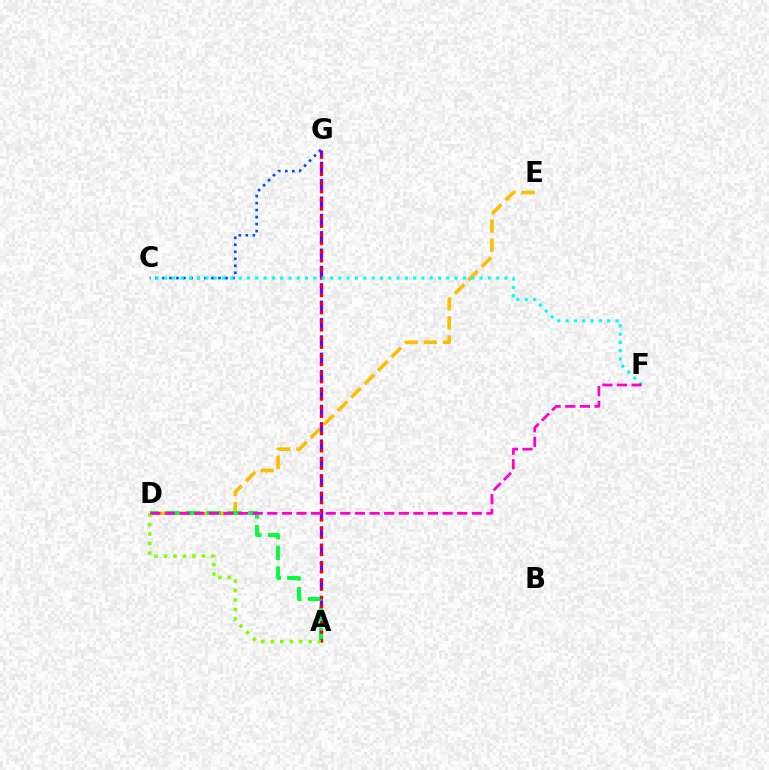{('D', 'E'): [{'color': '#ffbd00', 'line_style': 'dashed', 'thickness': 2.59}], ('C', 'G'): [{'color': '#004bff', 'line_style': 'dotted', 'thickness': 1.9}], ('A', 'G'): [{'color': '#7200ff', 'line_style': 'dashed', 'thickness': 2.36}, {'color': '#ff0000', 'line_style': 'dotted', 'thickness': 2.35}], ('A', 'D'): [{'color': '#00ff39', 'line_style': 'dashed', 'thickness': 2.83}, {'color': '#84ff00', 'line_style': 'dotted', 'thickness': 2.57}], ('C', 'F'): [{'color': '#00fff6', 'line_style': 'dotted', 'thickness': 2.26}], ('D', 'F'): [{'color': '#ff00cf', 'line_style': 'dashed', 'thickness': 1.98}]}